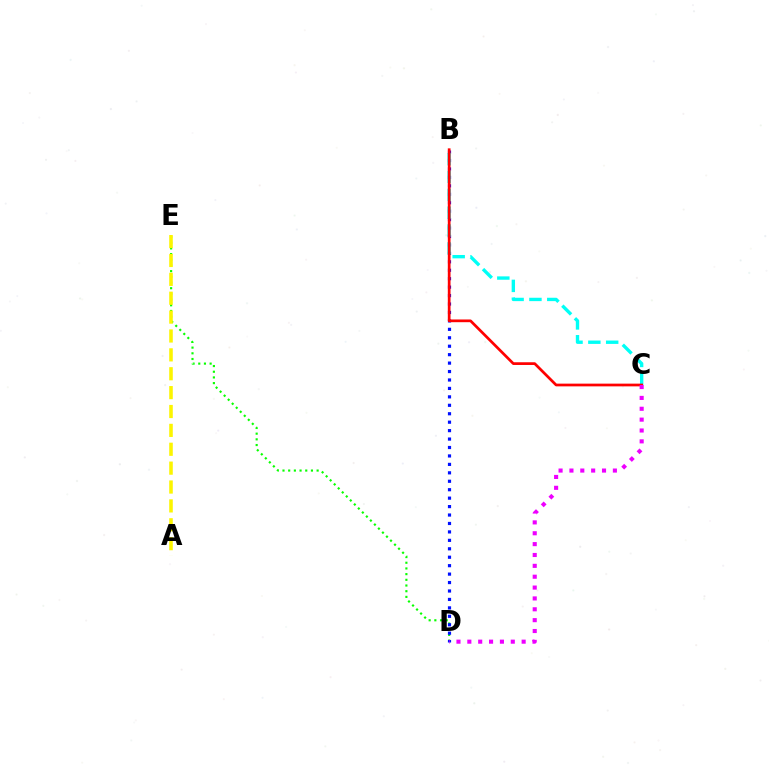{('D', 'E'): [{'color': '#08ff00', 'line_style': 'dotted', 'thickness': 1.55}], ('B', 'D'): [{'color': '#0010ff', 'line_style': 'dotted', 'thickness': 2.29}], ('B', 'C'): [{'color': '#00fff6', 'line_style': 'dashed', 'thickness': 2.42}, {'color': '#ff0000', 'line_style': 'solid', 'thickness': 1.96}], ('C', 'D'): [{'color': '#ee00ff', 'line_style': 'dotted', 'thickness': 2.95}], ('A', 'E'): [{'color': '#fcf500', 'line_style': 'dashed', 'thickness': 2.56}]}